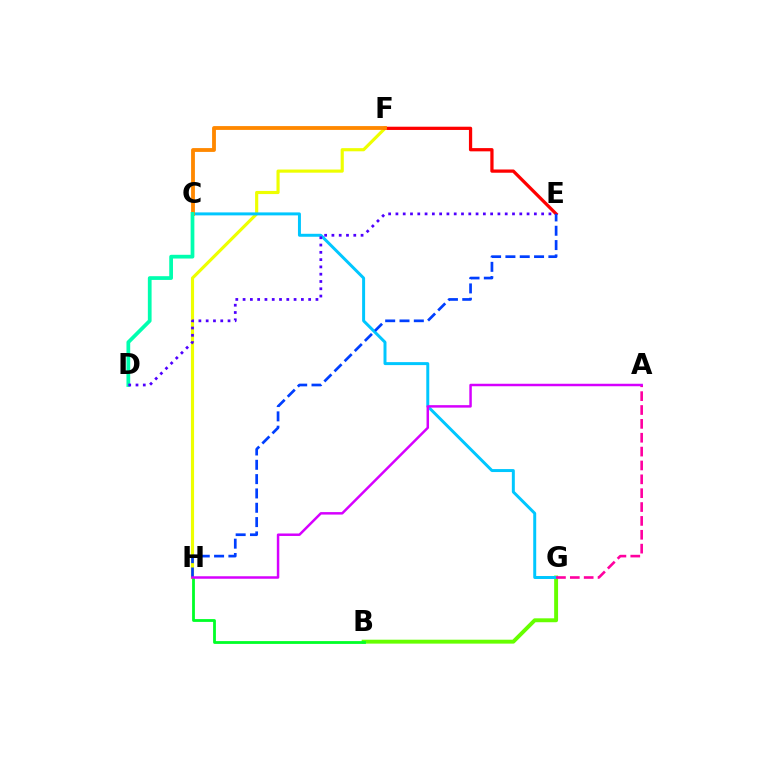{('B', 'G'): [{'color': '#66ff00', 'line_style': 'solid', 'thickness': 2.81}], ('F', 'H'): [{'color': '#eeff00', 'line_style': 'solid', 'thickness': 2.27}], ('B', 'H'): [{'color': '#00ff27', 'line_style': 'solid', 'thickness': 2.01}], ('E', 'F'): [{'color': '#ff0000', 'line_style': 'solid', 'thickness': 2.34}], ('C', 'G'): [{'color': '#00c7ff', 'line_style': 'solid', 'thickness': 2.14}], ('C', 'F'): [{'color': '#ff8800', 'line_style': 'solid', 'thickness': 2.76}], ('A', 'G'): [{'color': '#ff00a0', 'line_style': 'dashed', 'thickness': 1.88}], ('E', 'H'): [{'color': '#003fff', 'line_style': 'dashed', 'thickness': 1.95}], ('A', 'H'): [{'color': '#d600ff', 'line_style': 'solid', 'thickness': 1.79}], ('C', 'D'): [{'color': '#00ffaf', 'line_style': 'solid', 'thickness': 2.69}], ('D', 'E'): [{'color': '#4f00ff', 'line_style': 'dotted', 'thickness': 1.98}]}